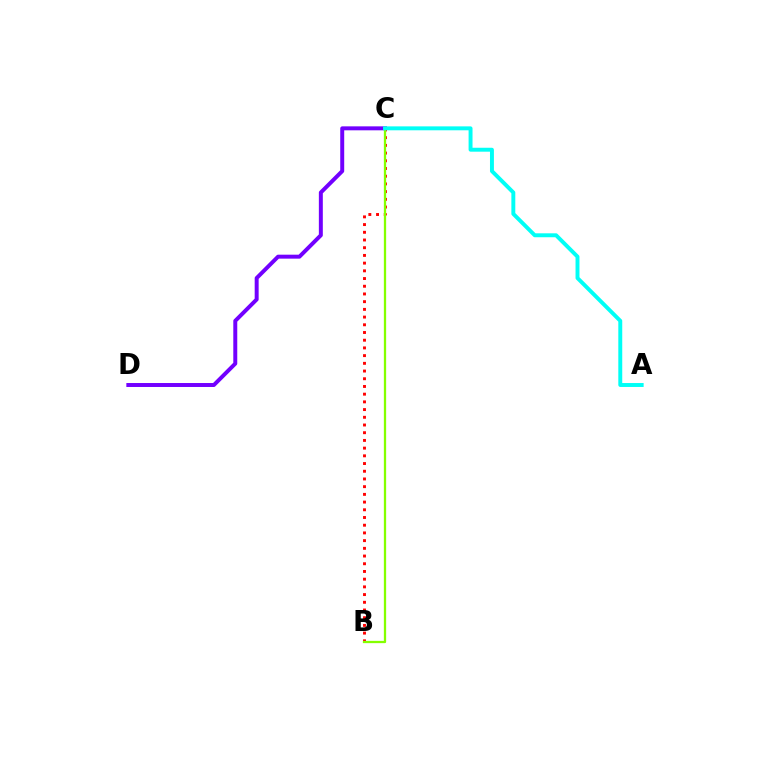{('C', 'D'): [{'color': '#7200ff', 'line_style': 'solid', 'thickness': 2.85}], ('B', 'C'): [{'color': '#ff0000', 'line_style': 'dotted', 'thickness': 2.09}, {'color': '#84ff00', 'line_style': 'solid', 'thickness': 1.64}], ('A', 'C'): [{'color': '#00fff6', 'line_style': 'solid', 'thickness': 2.83}]}